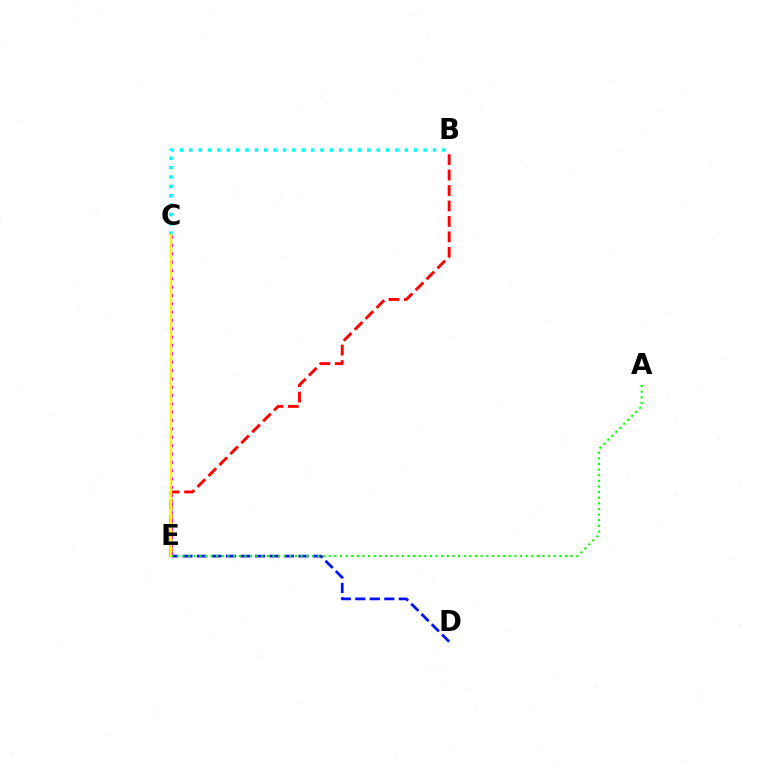{('B', 'E'): [{'color': '#ff0000', 'line_style': 'dashed', 'thickness': 2.1}], ('C', 'E'): [{'color': '#ee00ff', 'line_style': 'dotted', 'thickness': 2.27}, {'color': '#fcf500', 'line_style': 'solid', 'thickness': 1.64}], ('B', 'C'): [{'color': '#00fff6', 'line_style': 'dotted', 'thickness': 2.55}], ('D', 'E'): [{'color': '#0010ff', 'line_style': 'dashed', 'thickness': 1.97}], ('A', 'E'): [{'color': '#08ff00', 'line_style': 'dotted', 'thickness': 1.53}]}